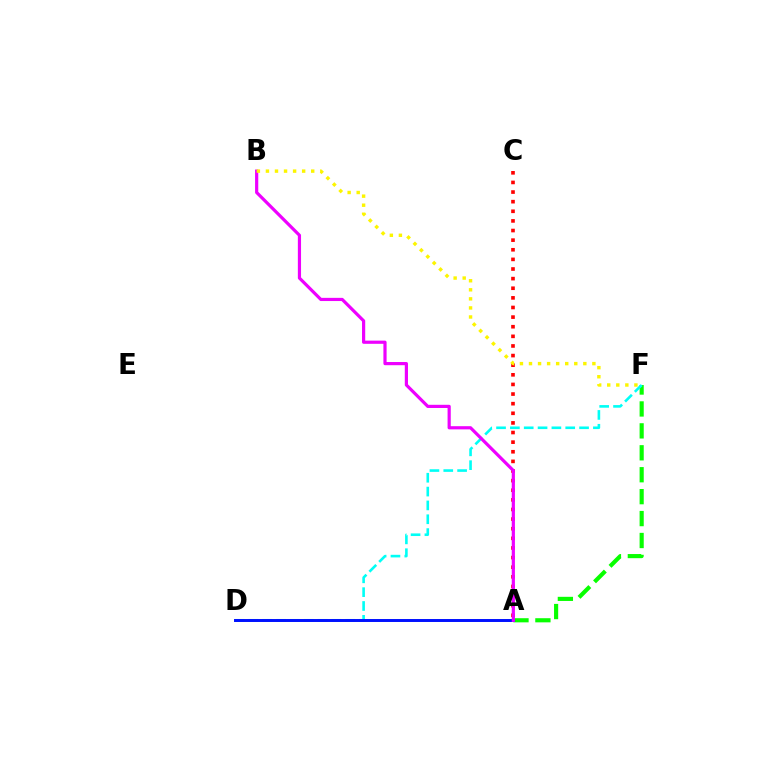{('A', 'C'): [{'color': '#ff0000', 'line_style': 'dotted', 'thickness': 2.61}], ('A', 'F'): [{'color': '#08ff00', 'line_style': 'dashed', 'thickness': 2.98}], ('D', 'F'): [{'color': '#00fff6', 'line_style': 'dashed', 'thickness': 1.88}], ('A', 'D'): [{'color': '#0010ff', 'line_style': 'solid', 'thickness': 2.13}], ('A', 'B'): [{'color': '#ee00ff', 'line_style': 'solid', 'thickness': 2.29}], ('B', 'F'): [{'color': '#fcf500', 'line_style': 'dotted', 'thickness': 2.46}]}